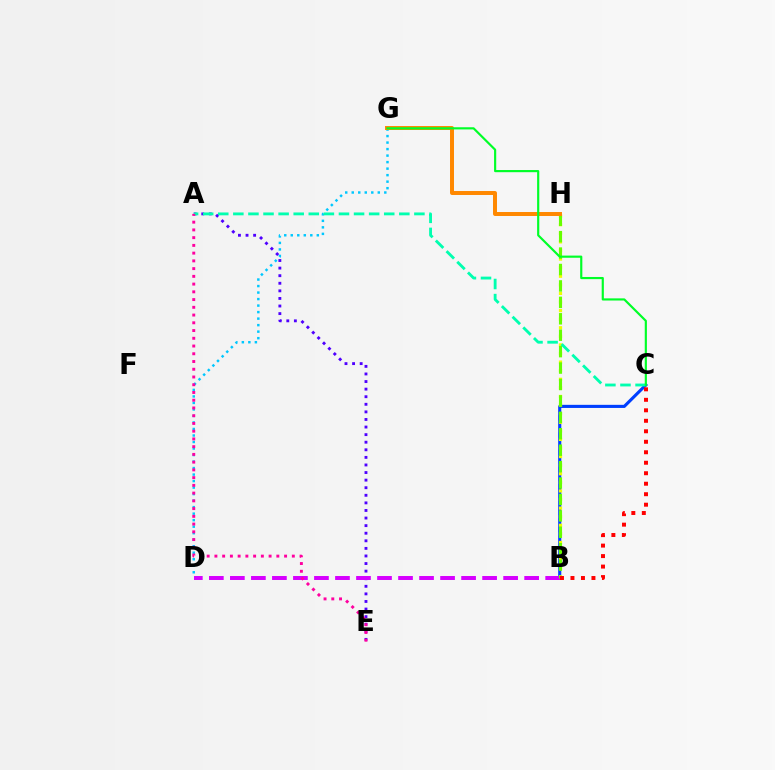{('B', 'C'): [{'color': '#003fff', 'line_style': 'solid', 'thickness': 2.24}, {'color': '#ff0000', 'line_style': 'dotted', 'thickness': 2.85}], ('B', 'H'): [{'color': '#eeff00', 'line_style': 'dotted', 'thickness': 2.33}, {'color': '#66ff00', 'line_style': 'dashed', 'thickness': 2.23}], ('D', 'G'): [{'color': '#00c7ff', 'line_style': 'dotted', 'thickness': 1.77}], ('A', 'E'): [{'color': '#4f00ff', 'line_style': 'dotted', 'thickness': 2.06}, {'color': '#ff00a0', 'line_style': 'dotted', 'thickness': 2.1}], ('B', 'D'): [{'color': '#d600ff', 'line_style': 'dashed', 'thickness': 2.86}], ('A', 'C'): [{'color': '#00ffaf', 'line_style': 'dashed', 'thickness': 2.05}], ('G', 'H'): [{'color': '#ff8800', 'line_style': 'solid', 'thickness': 2.86}], ('C', 'G'): [{'color': '#00ff27', 'line_style': 'solid', 'thickness': 1.56}]}